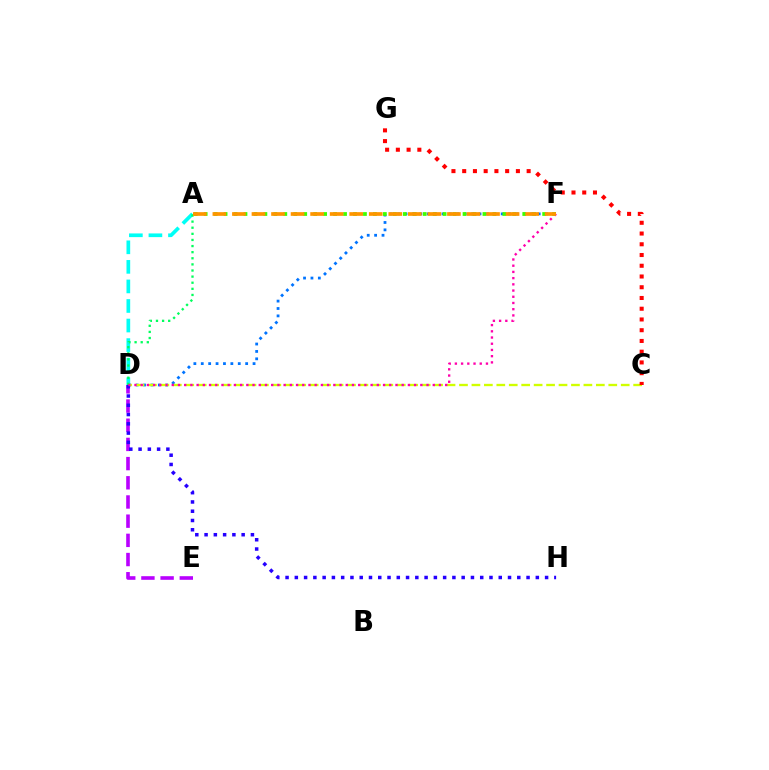{('D', 'F'): [{'color': '#0074ff', 'line_style': 'dotted', 'thickness': 2.01}, {'color': '#ff00ac', 'line_style': 'dotted', 'thickness': 1.69}], ('C', 'D'): [{'color': '#d1ff00', 'line_style': 'dashed', 'thickness': 1.69}], ('A', 'D'): [{'color': '#00fff6', 'line_style': 'dashed', 'thickness': 2.66}, {'color': '#00ff5c', 'line_style': 'dotted', 'thickness': 1.66}], ('C', 'G'): [{'color': '#ff0000', 'line_style': 'dotted', 'thickness': 2.92}], ('D', 'E'): [{'color': '#b900ff', 'line_style': 'dashed', 'thickness': 2.61}], ('D', 'H'): [{'color': '#2500ff', 'line_style': 'dotted', 'thickness': 2.52}], ('A', 'F'): [{'color': '#3dff00', 'line_style': 'dotted', 'thickness': 2.71}, {'color': '#ff9400', 'line_style': 'dashed', 'thickness': 2.66}]}